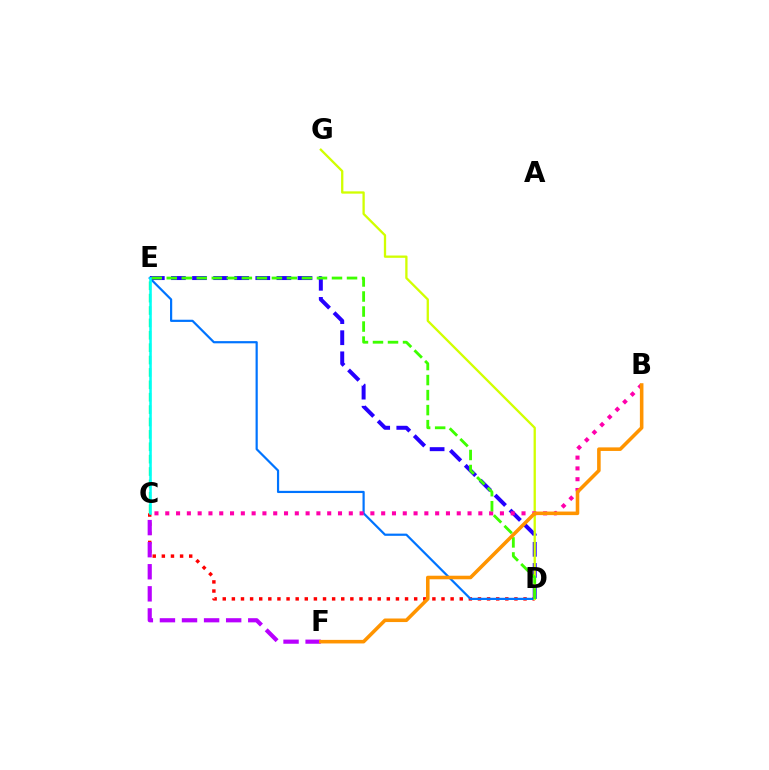{('C', 'D'): [{'color': '#ff0000', 'line_style': 'dotted', 'thickness': 2.48}], ('C', 'E'): [{'color': '#00ff5c', 'line_style': 'dashed', 'thickness': 1.68}, {'color': '#00fff6', 'line_style': 'solid', 'thickness': 1.85}], ('D', 'E'): [{'color': '#0074ff', 'line_style': 'solid', 'thickness': 1.58}, {'color': '#2500ff', 'line_style': 'dashed', 'thickness': 2.87}, {'color': '#3dff00', 'line_style': 'dashed', 'thickness': 2.04}], ('D', 'G'): [{'color': '#d1ff00', 'line_style': 'solid', 'thickness': 1.66}], ('B', 'C'): [{'color': '#ff00ac', 'line_style': 'dotted', 'thickness': 2.93}], ('C', 'F'): [{'color': '#b900ff', 'line_style': 'dashed', 'thickness': 3.0}], ('B', 'F'): [{'color': '#ff9400', 'line_style': 'solid', 'thickness': 2.57}]}